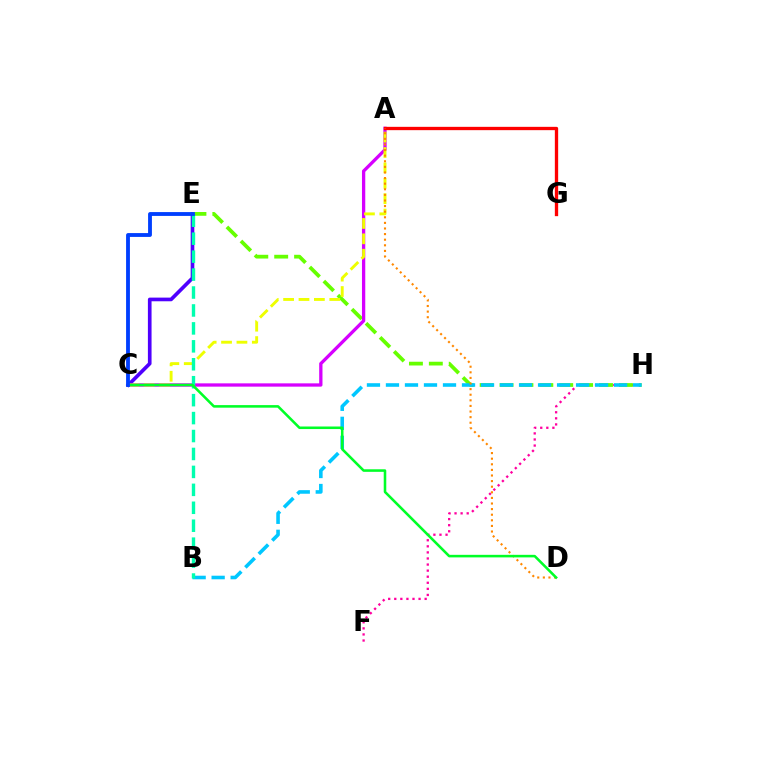{('C', 'E'): [{'color': '#4f00ff', 'line_style': 'solid', 'thickness': 2.64}, {'color': '#003fff', 'line_style': 'solid', 'thickness': 2.76}], ('F', 'H'): [{'color': '#ff00a0', 'line_style': 'dotted', 'thickness': 1.65}], ('E', 'H'): [{'color': '#66ff00', 'line_style': 'dashed', 'thickness': 2.7}], ('B', 'H'): [{'color': '#00c7ff', 'line_style': 'dashed', 'thickness': 2.58}], ('A', 'C'): [{'color': '#d600ff', 'line_style': 'solid', 'thickness': 2.37}, {'color': '#eeff00', 'line_style': 'dashed', 'thickness': 2.09}], ('A', 'G'): [{'color': '#ff0000', 'line_style': 'solid', 'thickness': 2.39}], ('A', 'D'): [{'color': '#ff8800', 'line_style': 'dotted', 'thickness': 1.52}], ('B', 'E'): [{'color': '#00ffaf', 'line_style': 'dashed', 'thickness': 2.44}], ('C', 'D'): [{'color': '#00ff27', 'line_style': 'solid', 'thickness': 1.84}]}